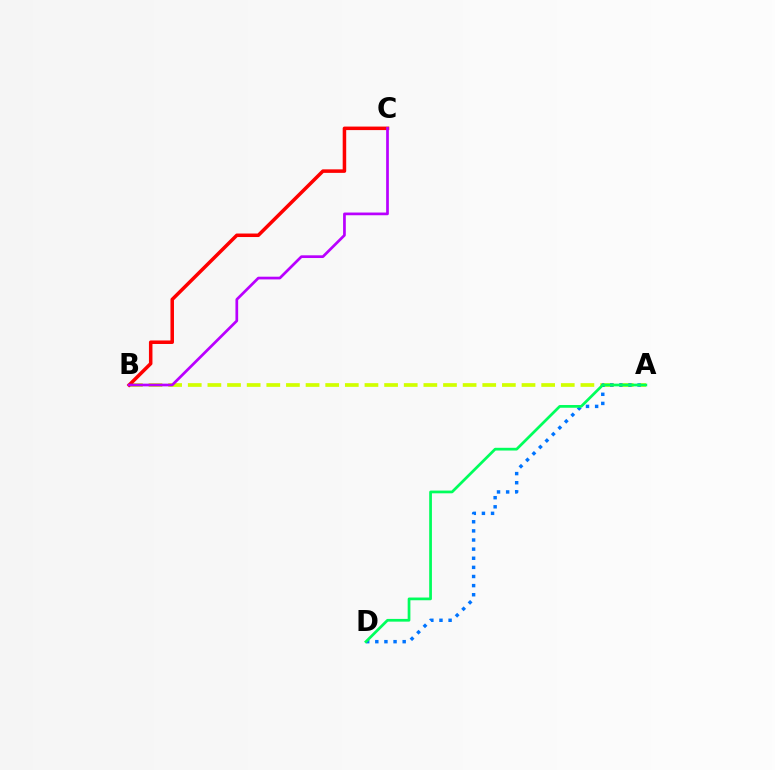{('A', 'B'): [{'color': '#d1ff00', 'line_style': 'dashed', 'thickness': 2.67}], ('A', 'D'): [{'color': '#0074ff', 'line_style': 'dotted', 'thickness': 2.48}, {'color': '#00ff5c', 'line_style': 'solid', 'thickness': 1.97}], ('B', 'C'): [{'color': '#ff0000', 'line_style': 'solid', 'thickness': 2.53}, {'color': '#b900ff', 'line_style': 'solid', 'thickness': 1.95}]}